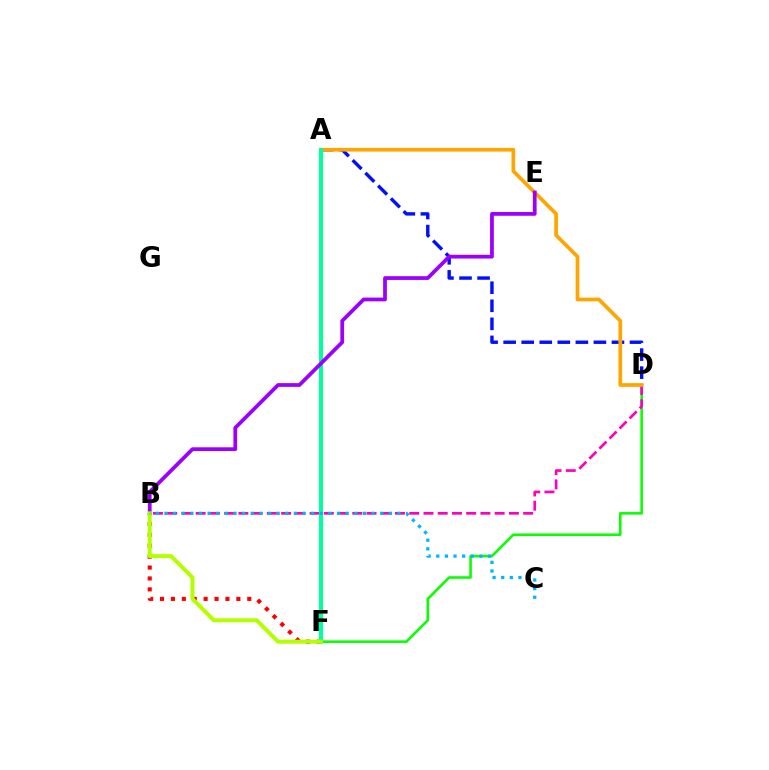{('A', 'D'): [{'color': '#0010ff', 'line_style': 'dashed', 'thickness': 2.45}, {'color': '#ffa500', 'line_style': 'solid', 'thickness': 2.66}], ('D', 'F'): [{'color': '#08ff00', 'line_style': 'solid', 'thickness': 1.85}], ('B', 'D'): [{'color': '#ff00bd', 'line_style': 'dashed', 'thickness': 1.93}], ('B', 'F'): [{'color': '#ff0000', 'line_style': 'dotted', 'thickness': 2.96}, {'color': '#b3ff00', 'line_style': 'solid', 'thickness': 2.87}], ('A', 'F'): [{'color': '#00ff9d', 'line_style': 'solid', 'thickness': 2.96}], ('B', 'E'): [{'color': '#9b00ff', 'line_style': 'solid', 'thickness': 2.71}], ('B', 'C'): [{'color': '#00b5ff', 'line_style': 'dotted', 'thickness': 2.35}]}